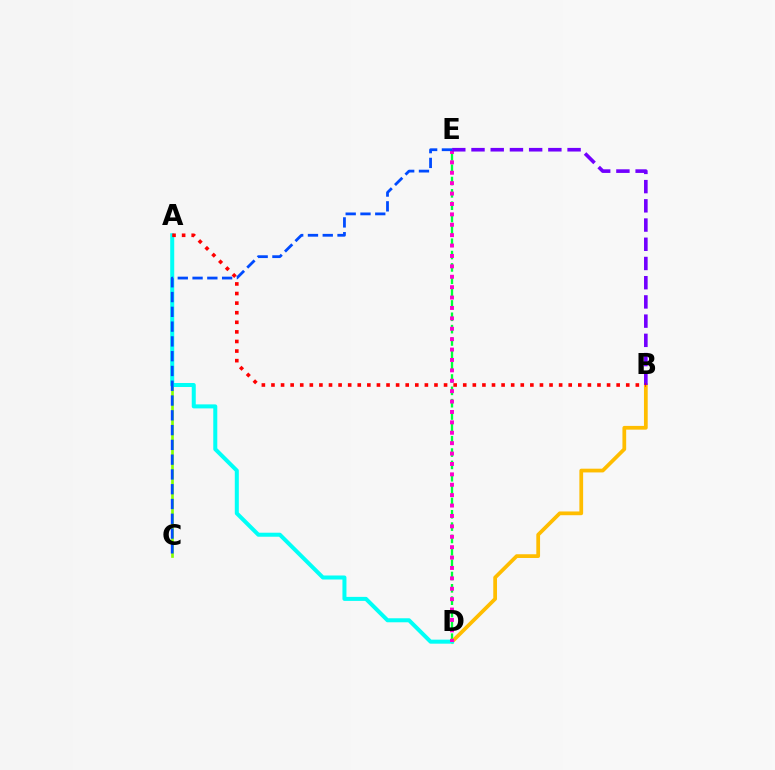{('D', 'E'): [{'color': '#00ff39', 'line_style': 'dashed', 'thickness': 1.68}, {'color': '#ff00cf', 'line_style': 'dotted', 'thickness': 2.83}], ('B', 'D'): [{'color': '#ffbd00', 'line_style': 'solid', 'thickness': 2.69}], ('A', 'C'): [{'color': '#84ff00', 'line_style': 'solid', 'thickness': 1.93}], ('A', 'D'): [{'color': '#00fff6', 'line_style': 'solid', 'thickness': 2.89}], ('B', 'E'): [{'color': '#7200ff', 'line_style': 'dashed', 'thickness': 2.61}], ('A', 'B'): [{'color': '#ff0000', 'line_style': 'dotted', 'thickness': 2.61}], ('C', 'E'): [{'color': '#004bff', 'line_style': 'dashed', 'thickness': 2.01}]}